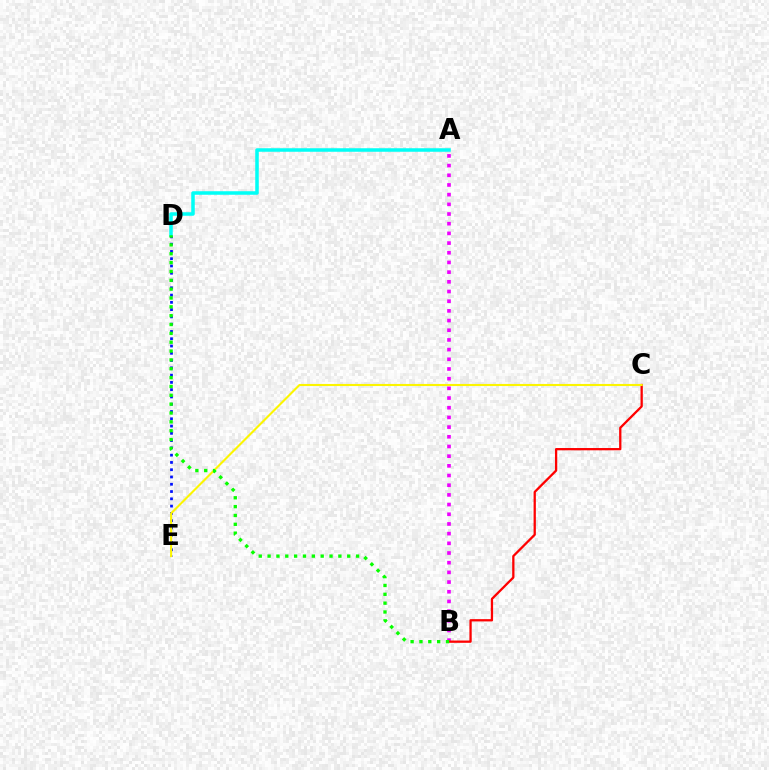{('D', 'E'): [{'color': '#0010ff', 'line_style': 'dotted', 'thickness': 1.98}], ('A', 'B'): [{'color': '#ee00ff', 'line_style': 'dotted', 'thickness': 2.63}], ('A', 'D'): [{'color': '#00fff6', 'line_style': 'solid', 'thickness': 2.53}], ('B', 'C'): [{'color': '#ff0000', 'line_style': 'solid', 'thickness': 1.64}], ('C', 'E'): [{'color': '#fcf500', 'line_style': 'solid', 'thickness': 1.51}], ('B', 'D'): [{'color': '#08ff00', 'line_style': 'dotted', 'thickness': 2.4}]}